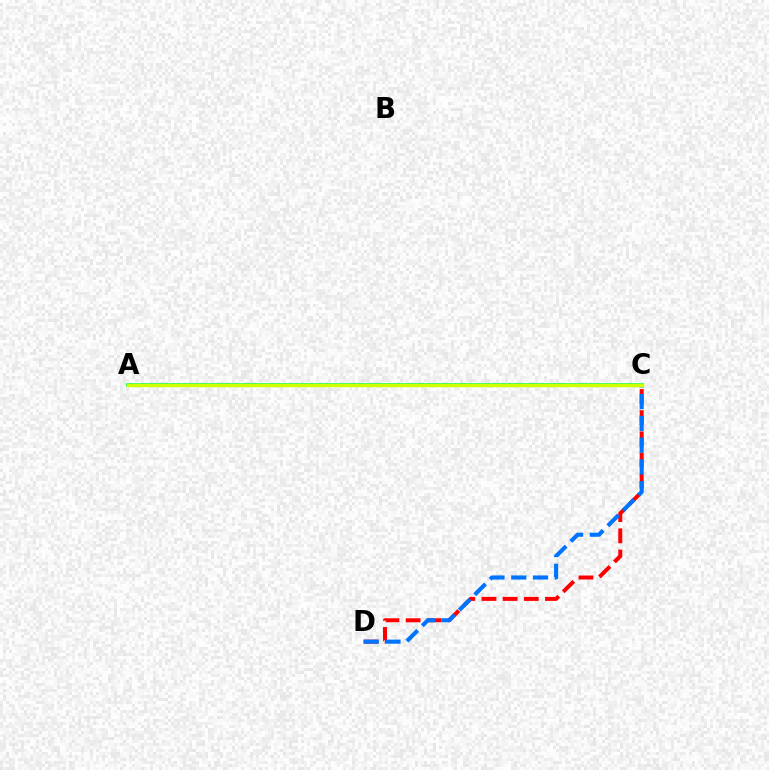{('C', 'D'): [{'color': '#ff0000', 'line_style': 'dashed', 'thickness': 2.88}, {'color': '#0074ff', 'line_style': 'dashed', 'thickness': 2.96}], ('A', 'C'): [{'color': '#b900ff', 'line_style': 'dotted', 'thickness': 1.98}, {'color': '#00ff5c', 'line_style': 'solid', 'thickness': 2.64}, {'color': '#d1ff00', 'line_style': 'solid', 'thickness': 2.51}]}